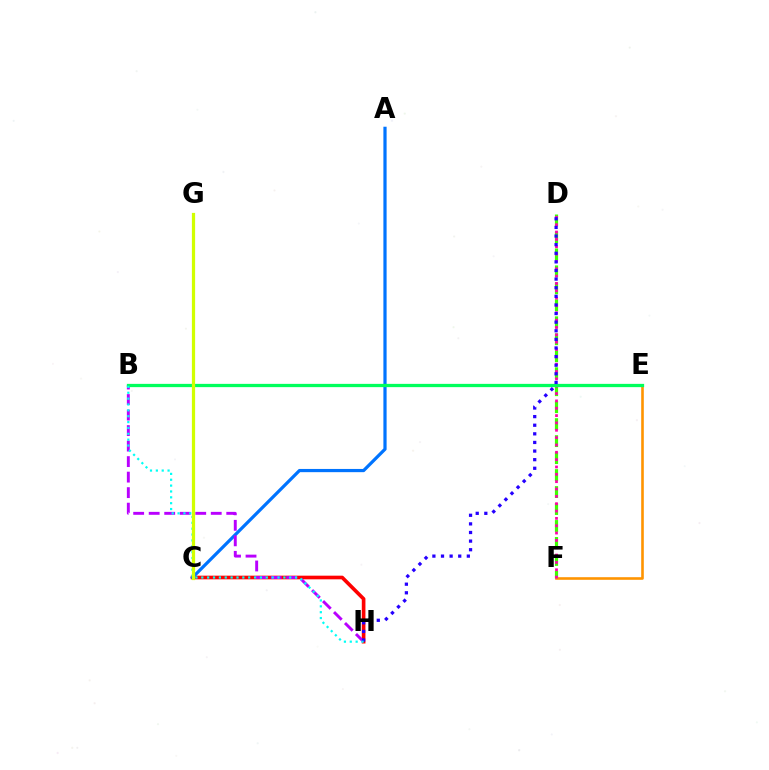{('C', 'H'): [{'color': '#ff0000', 'line_style': 'solid', 'thickness': 2.62}], ('D', 'F'): [{'color': '#3dff00', 'line_style': 'dashed', 'thickness': 2.31}, {'color': '#ff00ac', 'line_style': 'dotted', 'thickness': 1.99}], ('E', 'F'): [{'color': '#ff9400', 'line_style': 'solid', 'thickness': 1.88}], ('A', 'C'): [{'color': '#0074ff', 'line_style': 'solid', 'thickness': 2.31}], ('B', 'H'): [{'color': '#b900ff', 'line_style': 'dashed', 'thickness': 2.11}, {'color': '#00fff6', 'line_style': 'dotted', 'thickness': 1.59}], ('B', 'E'): [{'color': '#00ff5c', 'line_style': 'solid', 'thickness': 2.36}], ('D', 'H'): [{'color': '#2500ff', 'line_style': 'dotted', 'thickness': 2.34}], ('C', 'G'): [{'color': '#d1ff00', 'line_style': 'solid', 'thickness': 2.32}]}